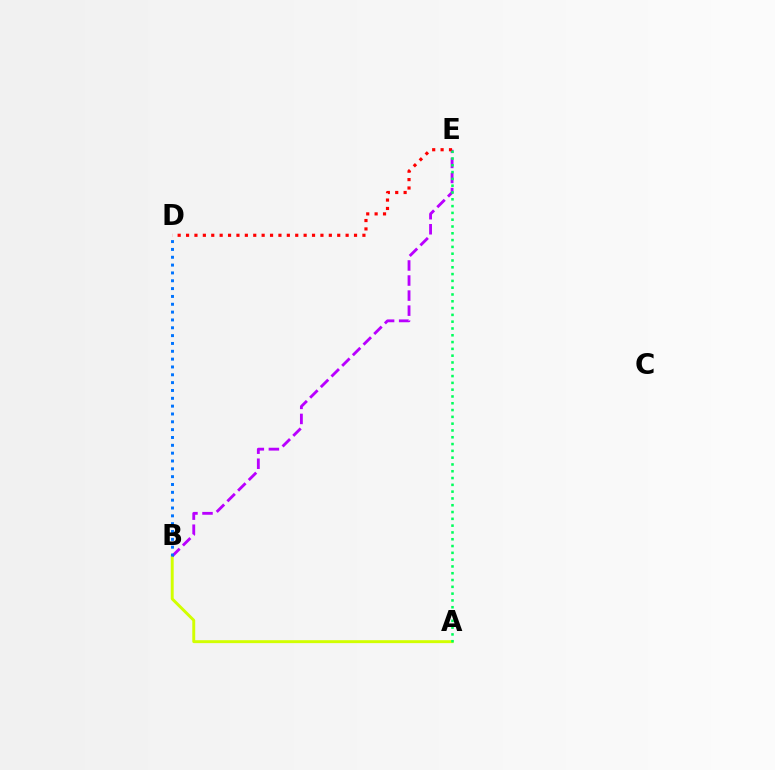{('A', 'B'): [{'color': '#d1ff00', 'line_style': 'solid', 'thickness': 2.11}], ('B', 'E'): [{'color': '#b900ff', 'line_style': 'dashed', 'thickness': 2.05}], ('D', 'E'): [{'color': '#ff0000', 'line_style': 'dotted', 'thickness': 2.28}], ('A', 'E'): [{'color': '#00ff5c', 'line_style': 'dotted', 'thickness': 1.85}], ('B', 'D'): [{'color': '#0074ff', 'line_style': 'dotted', 'thickness': 2.13}]}